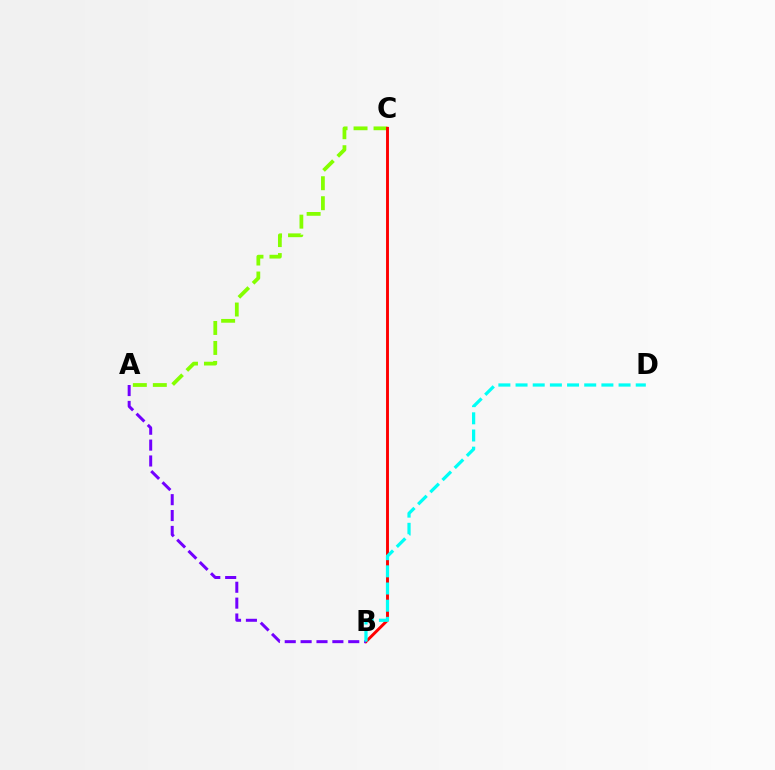{('A', 'C'): [{'color': '#84ff00', 'line_style': 'dashed', 'thickness': 2.71}], ('B', 'C'): [{'color': '#ff0000', 'line_style': 'solid', 'thickness': 2.1}], ('A', 'B'): [{'color': '#7200ff', 'line_style': 'dashed', 'thickness': 2.16}], ('B', 'D'): [{'color': '#00fff6', 'line_style': 'dashed', 'thickness': 2.33}]}